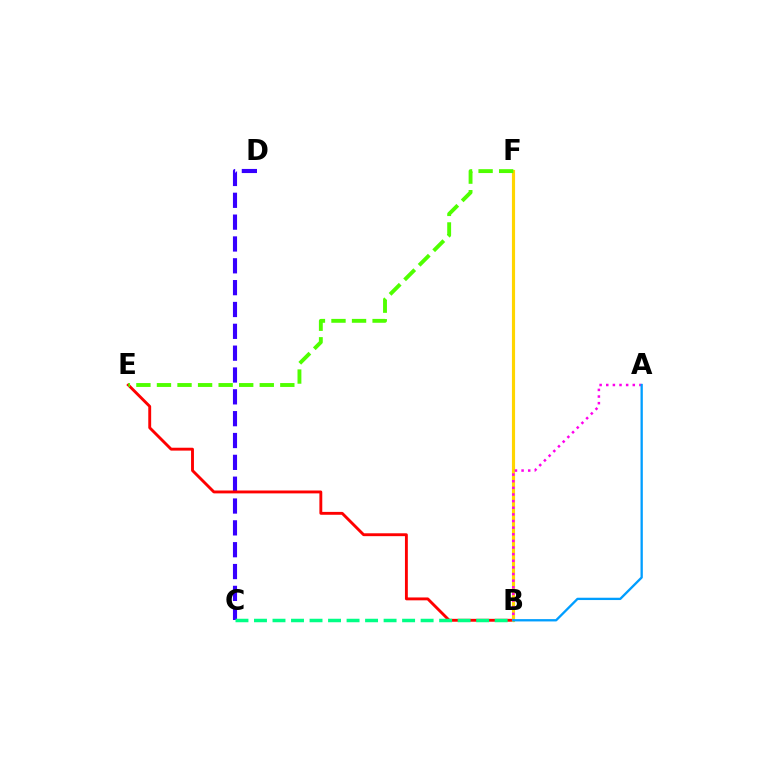{('C', 'D'): [{'color': '#3700ff', 'line_style': 'dashed', 'thickness': 2.97}], ('B', 'E'): [{'color': '#ff0000', 'line_style': 'solid', 'thickness': 2.07}], ('B', 'F'): [{'color': '#ffd500', 'line_style': 'solid', 'thickness': 2.27}], ('B', 'C'): [{'color': '#00ff86', 'line_style': 'dashed', 'thickness': 2.52}], ('A', 'B'): [{'color': '#ff00ed', 'line_style': 'dotted', 'thickness': 1.8}, {'color': '#009eff', 'line_style': 'solid', 'thickness': 1.67}], ('E', 'F'): [{'color': '#4fff00', 'line_style': 'dashed', 'thickness': 2.79}]}